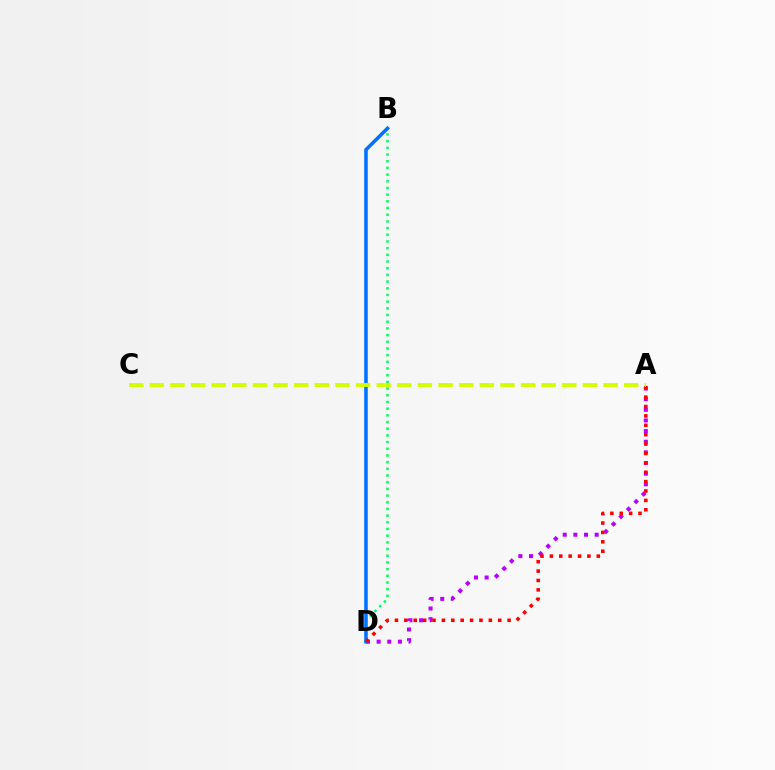{('A', 'D'): [{'color': '#b900ff', 'line_style': 'dotted', 'thickness': 2.89}, {'color': '#ff0000', 'line_style': 'dotted', 'thickness': 2.55}], ('B', 'D'): [{'color': '#00ff5c', 'line_style': 'dotted', 'thickness': 1.82}, {'color': '#0074ff', 'line_style': 'solid', 'thickness': 2.56}], ('A', 'C'): [{'color': '#d1ff00', 'line_style': 'dashed', 'thickness': 2.8}]}